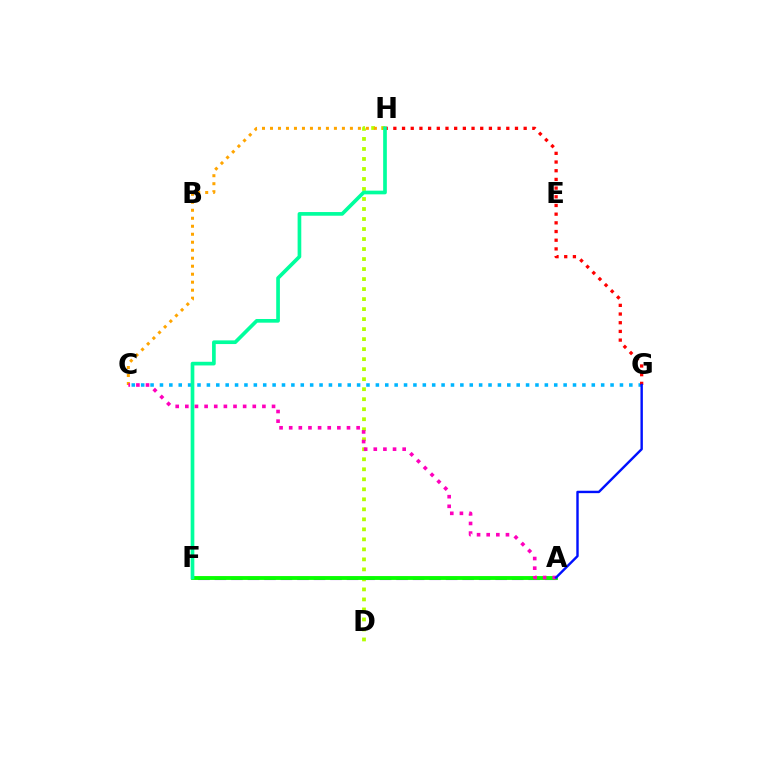{('A', 'F'): [{'color': '#9b00ff', 'line_style': 'dashed', 'thickness': 2.24}, {'color': '#08ff00', 'line_style': 'solid', 'thickness': 2.78}], ('C', 'G'): [{'color': '#00b5ff', 'line_style': 'dotted', 'thickness': 2.55}], ('D', 'H'): [{'color': '#b3ff00', 'line_style': 'dotted', 'thickness': 2.72}], ('C', 'H'): [{'color': '#ffa500', 'line_style': 'dotted', 'thickness': 2.17}], ('G', 'H'): [{'color': '#ff0000', 'line_style': 'dotted', 'thickness': 2.36}], ('F', 'H'): [{'color': '#00ff9d', 'line_style': 'solid', 'thickness': 2.65}], ('A', 'C'): [{'color': '#ff00bd', 'line_style': 'dotted', 'thickness': 2.62}], ('A', 'G'): [{'color': '#0010ff', 'line_style': 'solid', 'thickness': 1.74}]}